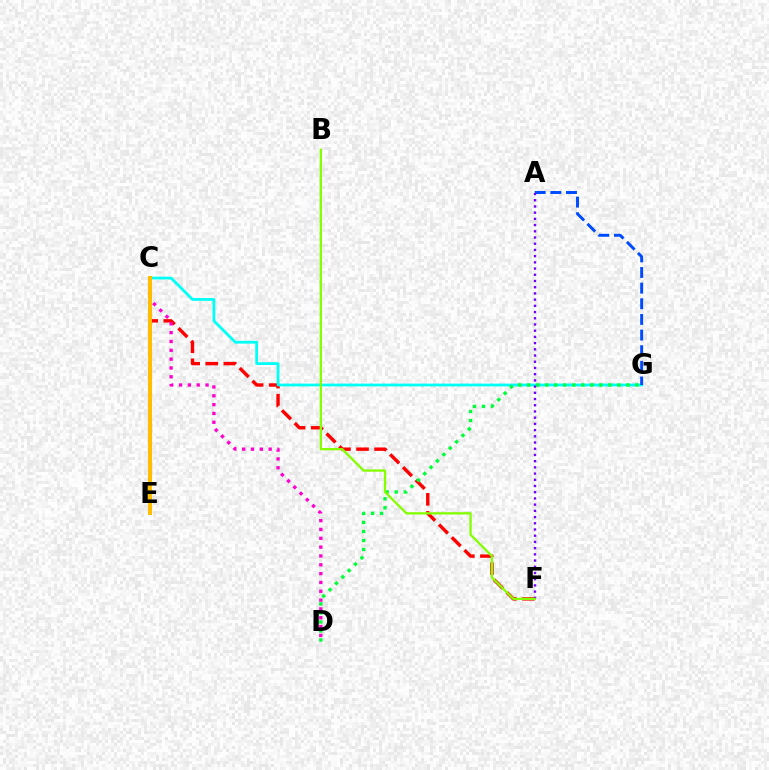{('C', 'F'): [{'color': '#ff0000', 'line_style': 'dashed', 'thickness': 2.45}], ('C', 'G'): [{'color': '#00fff6', 'line_style': 'solid', 'thickness': 2.0}], ('D', 'G'): [{'color': '#00ff39', 'line_style': 'dotted', 'thickness': 2.45}], ('A', 'G'): [{'color': '#004bff', 'line_style': 'dashed', 'thickness': 2.12}], ('C', 'D'): [{'color': '#ff00cf', 'line_style': 'dotted', 'thickness': 2.4}], ('C', 'E'): [{'color': '#ffbd00', 'line_style': 'solid', 'thickness': 2.93}], ('A', 'F'): [{'color': '#7200ff', 'line_style': 'dotted', 'thickness': 1.69}], ('B', 'F'): [{'color': '#84ff00', 'line_style': 'solid', 'thickness': 1.65}]}